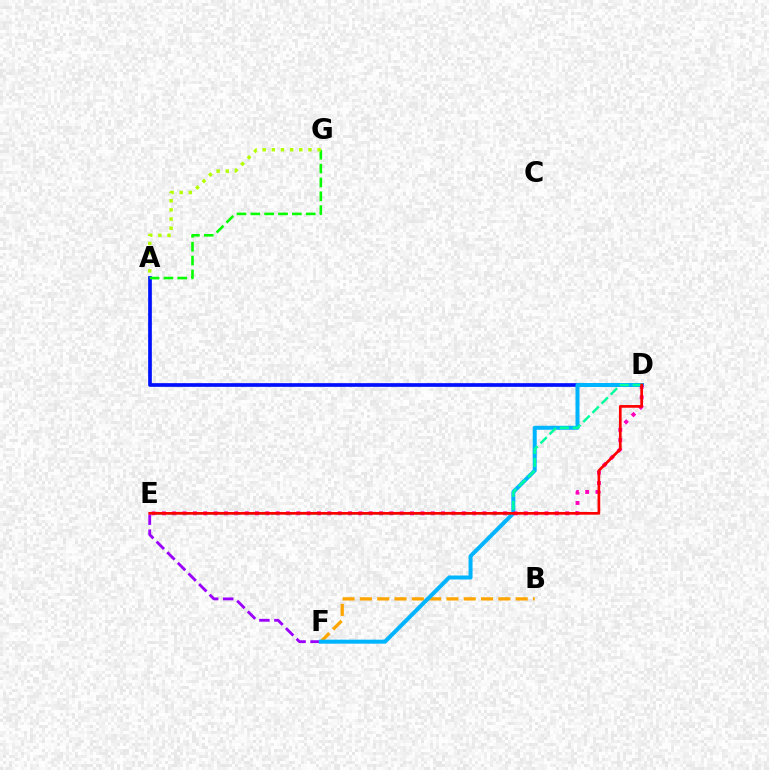{('E', 'F'): [{'color': '#9b00ff', 'line_style': 'dashed', 'thickness': 2.04}], ('B', 'F'): [{'color': '#ffa500', 'line_style': 'dashed', 'thickness': 2.35}], ('A', 'D'): [{'color': '#0010ff', 'line_style': 'solid', 'thickness': 2.66}], ('D', 'F'): [{'color': '#00b5ff', 'line_style': 'solid', 'thickness': 2.88}], ('D', 'E'): [{'color': '#ff00bd', 'line_style': 'dotted', 'thickness': 2.81}, {'color': '#00ff9d', 'line_style': 'dashed', 'thickness': 1.76}, {'color': '#ff0000', 'line_style': 'solid', 'thickness': 1.95}], ('A', 'G'): [{'color': '#08ff00', 'line_style': 'dashed', 'thickness': 1.88}, {'color': '#b3ff00', 'line_style': 'dotted', 'thickness': 2.49}]}